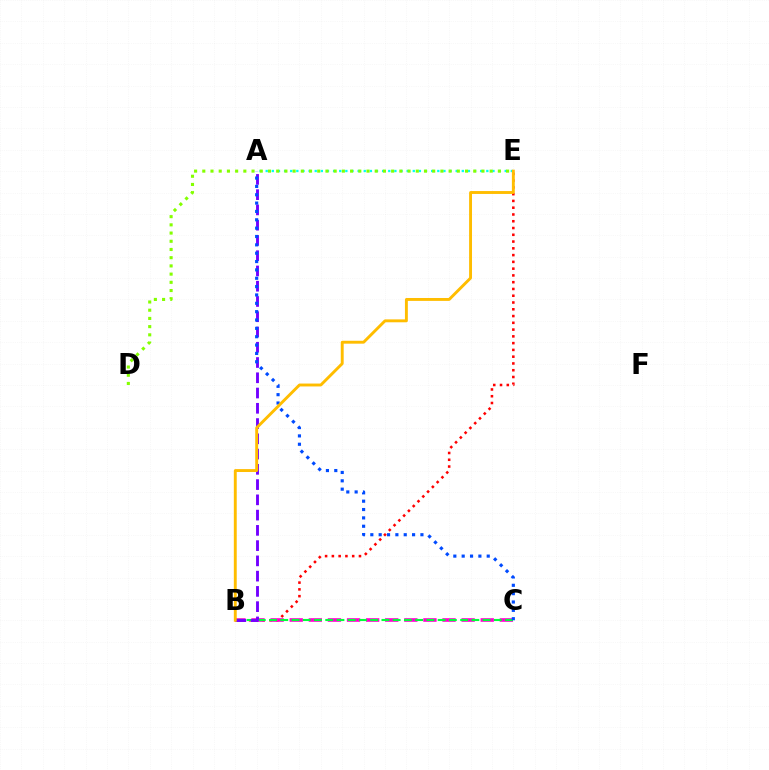{('B', 'E'): [{'color': '#ff0000', 'line_style': 'dotted', 'thickness': 1.84}, {'color': '#ffbd00', 'line_style': 'solid', 'thickness': 2.09}], ('B', 'C'): [{'color': '#ff00cf', 'line_style': 'dashed', 'thickness': 2.59}, {'color': '#00ff39', 'line_style': 'dashed', 'thickness': 1.53}], ('A', 'E'): [{'color': '#00fff6', 'line_style': 'dotted', 'thickness': 1.67}], ('D', 'E'): [{'color': '#84ff00', 'line_style': 'dotted', 'thickness': 2.23}], ('A', 'B'): [{'color': '#7200ff', 'line_style': 'dashed', 'thickness': 2.07}], ('A', 'C'): [{'color': '#004bff', 'line_style': 'dotted', 'thickness': 2.27}]}